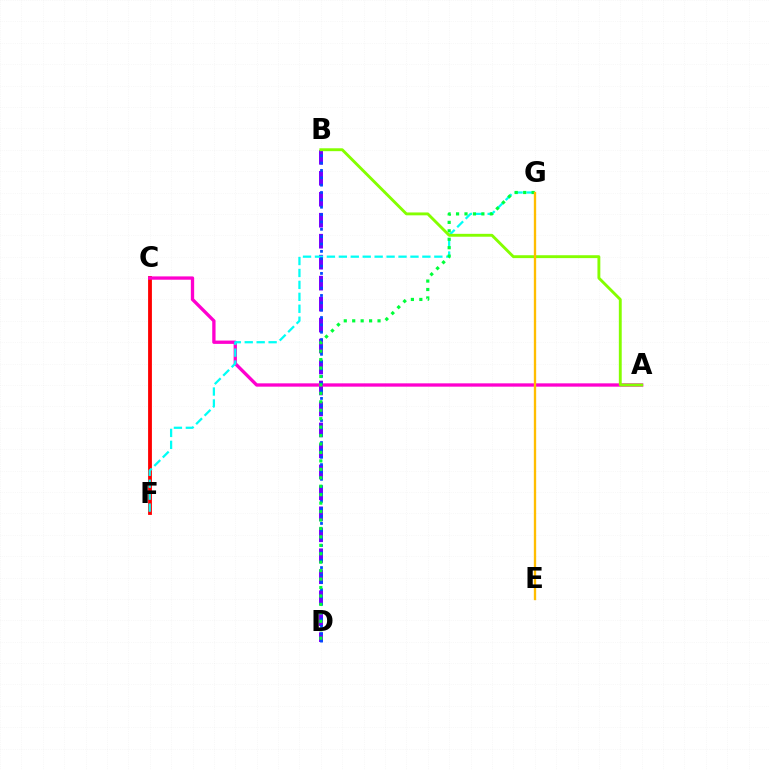{('C', 'F'): [{'color': '#ff0000', 'line_style': 'solid', 'thickness': 2.75}], ('B', 'D'): [{'color': '#7200ff', 'line_style': 'dashed', 'thickness': 2.85}, {'color': '#004bff', 'line_style': 'dotted', 'thickness': 2.0}], ('A', 'C'): [{'color': '#ff00cf', 'line_style': 'solid', 'thickness': 2.39}], ('F', 'G'): [{'color': '#00fff6', 'line_style': 'dashed', 'thickness': 1.62}], ('D', 'G'): [{'color': '#00ff39', 'line_style': 'dotted', 'thickness': 2.29}], ('A', 'B'): [{'color': '#84ff00', 'line_style': 'solid', 'thickness': 2.07}], ('E', 'G'): [{'color': '#ffbd00', 'line_style': 'solid', 'thickness': 1.68}]}